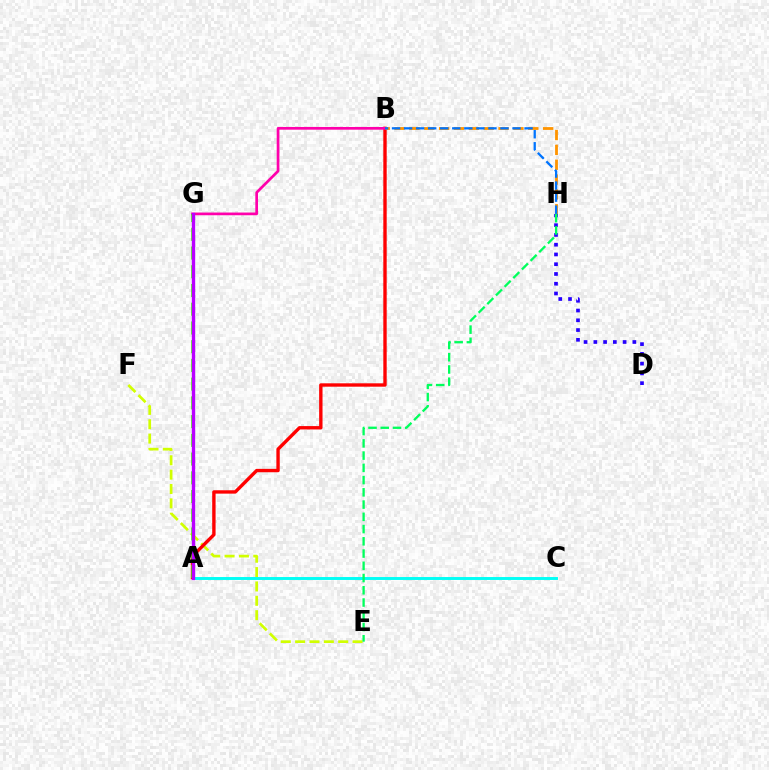{('E', 'F'): [{'color': '#d1ff00', 'line_style': 'dashed', 'thickness': 1.95}], ('A', 'B'): [{'color': '#ff0000', 'line_style': 'solid', 'thickness': 2.43}], ('B', 'H'): [{'color': '#ff9400', 'line_style': 'dashed', 'thickness': 2.02}, {'color': '#0074ff', 'line_style': 'dashed', 'thickness': 1.64}], ('A', 'C'): [{'color': '#00fff6', 'line_style': 'solid', 'thickness': 2.1}], ('D', 'H'): [{'color': '#2500ff', 'line_style': 'dotted', 'thickness': 2.65}], ('E', 'H'): [{'color': '#00ff5c', 'line_style': 'dashed', 'thickness': 1.66}], ('B', 'G'): [{'color': '#ff00ac', 'line_style': 'solid', 'thickness': 1.95}], ('A', 'G'): [{'color': '#3dff00', 'line_style': 'dashed', 'thickness': 2.54}, {'color': '#b900ff', 'line_style': 'solid', 'thickness': 2.42}]}